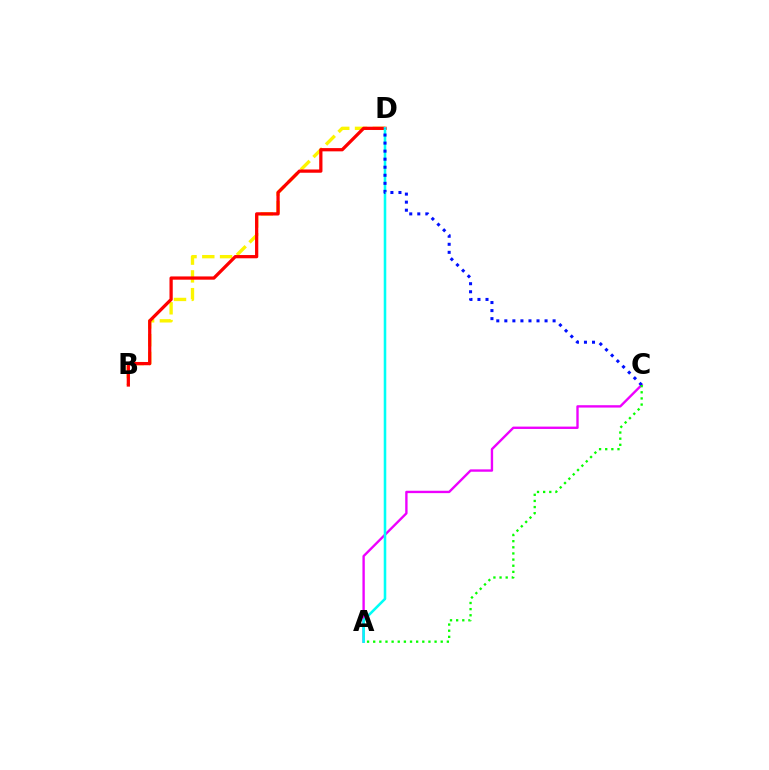{('B', 'D'): [{'color': '#fcf500', 'line_style': 'dashed', 'thickness': 2.41}, {'color': '#ff0000', 'line_style': 'solid', 'thickness': 2.34}], ('A', 'C'): [{'color': '#ee00ff', 'line_style': 'solid', 'thickness': 1.71}, {'color': '#08ff00', 'line_style': 'dotted', 'thickness': 1.67}], ('A', 'D'): [{'color': '#00fff6', 'line_style': 'solid', 'thickness': 1.84}], ('C', 'D'): [{'color': '#0010ff', 'line_style': 'dotted', 'thickness': 2.19}]}